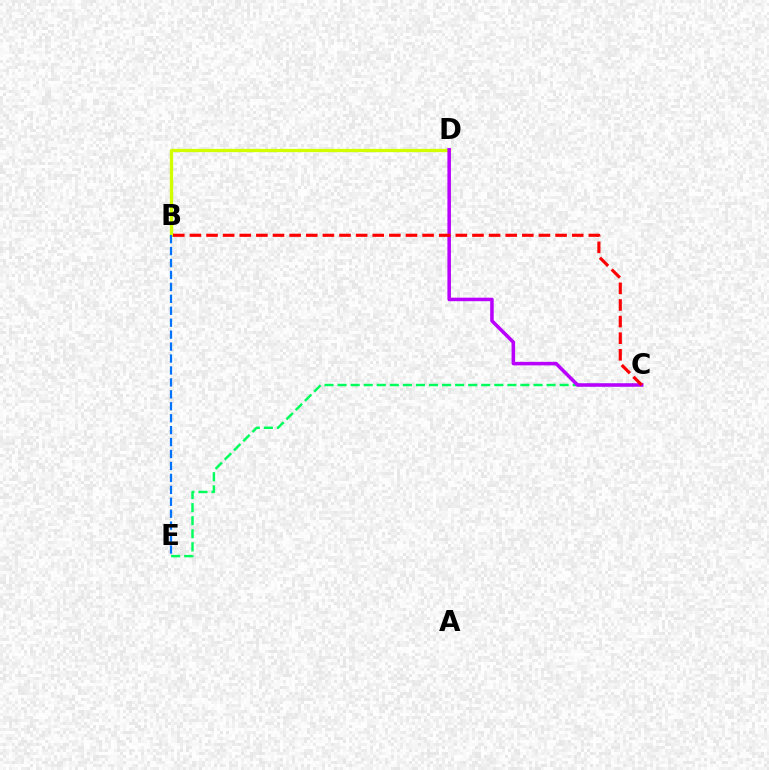{('C', 'E'): [{'color': '#00ff5c', 'line_style': 'dashed', 'thickness': 1.77}], ('B', 'D'): [{'color': '#d1ff00', 'line_style': 'solid', 'thickness': 2.39}], ('C', 'D'): [{'color': '#b900ff', 'line_style': 'solid', 'thickness': 2.54}], ('B', 'E'): [{'color': '#0074ff', 'line_style': 'dashed', 'thickness': 1.62}], ('B', 'C'): [{'color': '#ff0000', 'line_style': 'dashed', 'thickness': 2.26}]}